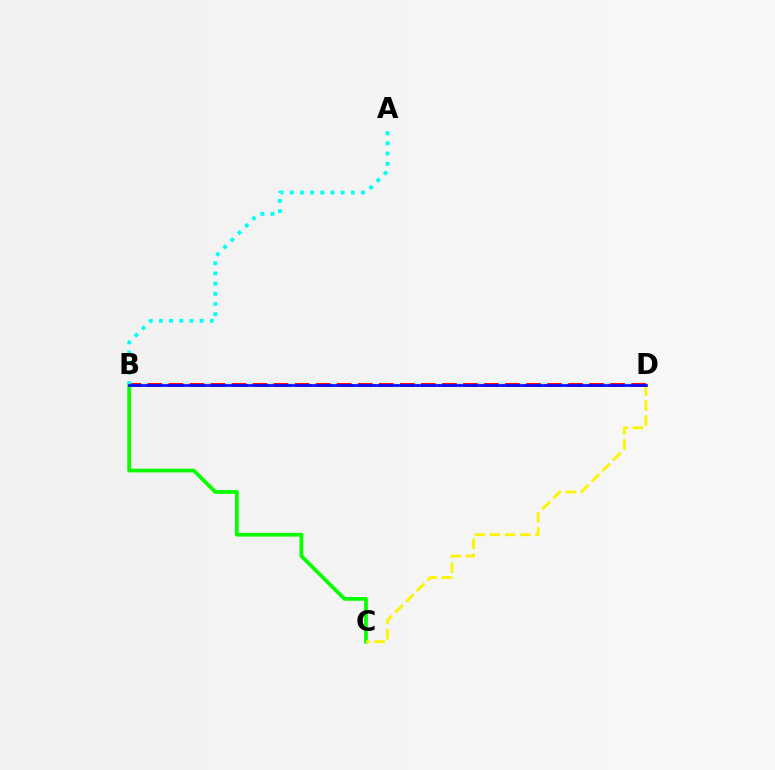{('B', 'C'): [{'color': '#08ff00', 'line_style': 'solid', 'thickness': 2.69}], ('B', 'D'): [{'color': '#ff0000', 'line_style': 'dashed', 'thickness': 2.86}, {'color': '#ee00ff', 'line_style': 'dotted', 'thickness': 1.93}, {'color': '#0010ff', 'line_style': 'solid', 'thickness': 1.93}], ('C', 'D'): [{'color': '#fcf500', 'line_style': 'dashed', 'thickness': 2.06}], ('A', 'B'): [{'color': '#00fff6', 'line_style': 'dotted', 'thickness': 2.76}]}